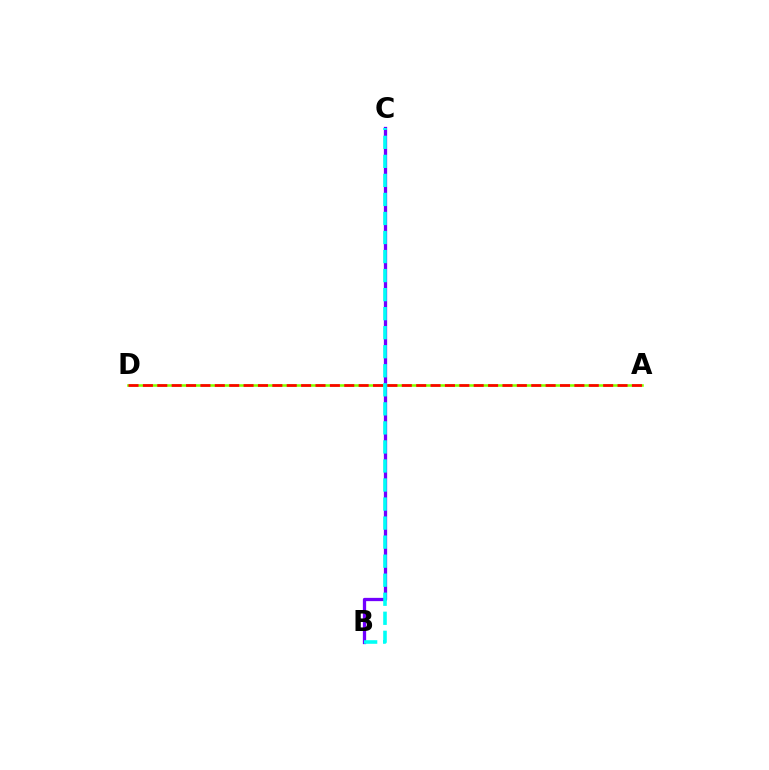{('A', 'D'): [{'color': '#84ff00', 'line_style': 'solid', 'thickness': 1.86}, {'color': '#ff0000', 'line_style': 'dashed', 'thickness': 1.95}], ('B', 'C'): [{'color': '#7200ff', 'line_style': 'solid', 'thickness': 2.36}, {'color': '#00fff6', 'line_style': 'dashed', 'thickness': 2.59}]}